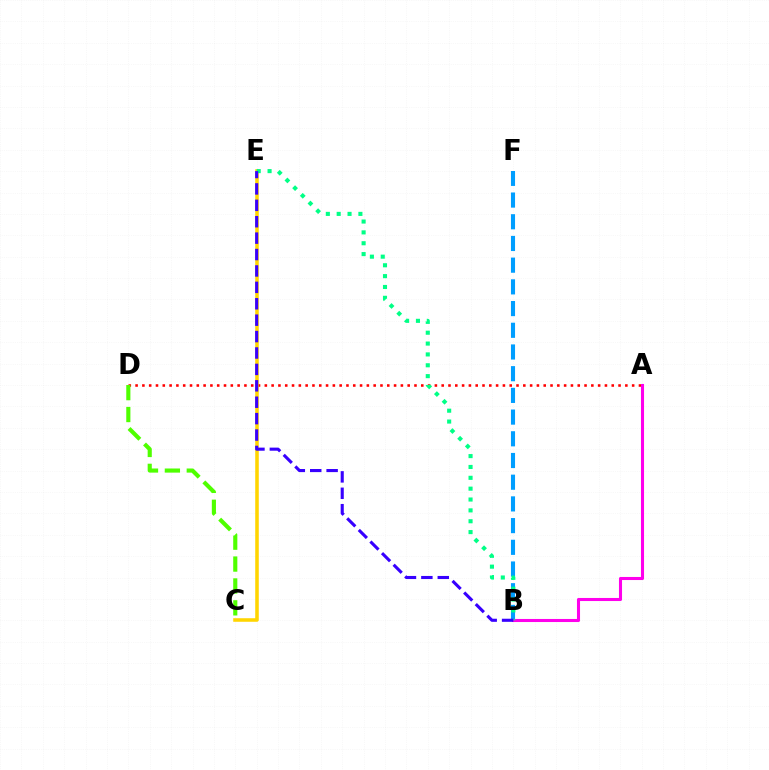{('A', 'D'): [{'color': '#ff0000', 'line_style': 'dotted', 'thickness': 1.85}], ('B', 'F'): [{'color': '#009eff', 'line_style': 'dashed', 'thickness': 2.95}], ('C', 'E'): [{'color': '#ffd500', 'line_style': 'solid', 'thickness': 2.56}], ('C', 'D'): [{'color': '#4fff00', 'line_style': 'dashed', 'thickness': 2.97}], ('A', 'B'): [{'color': '#ff00ed', 'line_style': 'solid', 'thickness': 2.21}], ('B', 'E'): [{'color': '#00ff86', 'line_style': 'dotted', 'thickness': 2.95}, {'color': '#3700ff', 'line_style': 'dashed', 'thickness': 2.23}]}